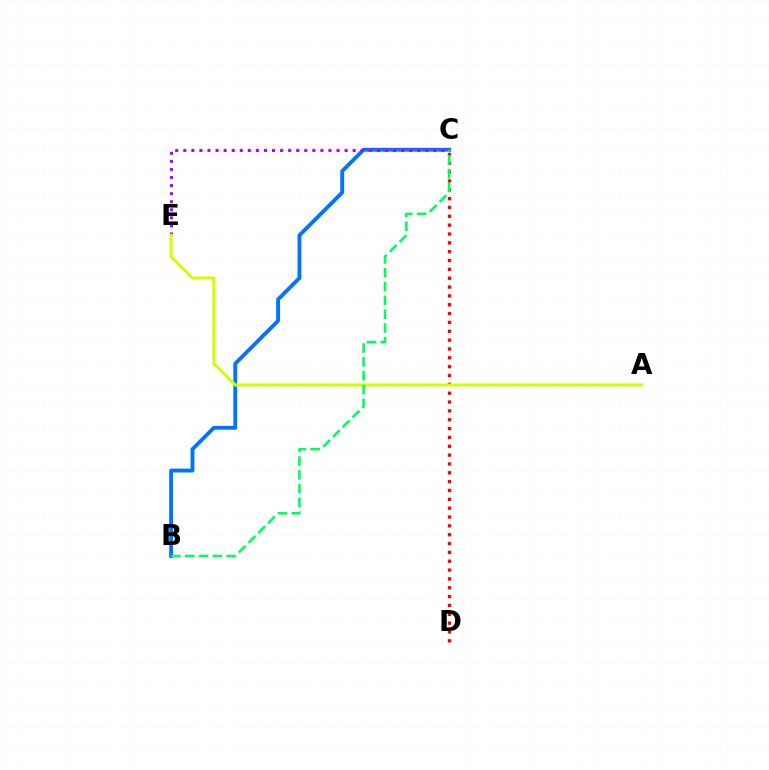{('B', 'C'): [{'color': '#0074ff', 'line_style': 'solid', 'thickness': 2.78}, {'color': '#00ff5c', 'line_style': 'dashed', 'thickness': 1.88}], ('C', 'D'): [{'color': '#ff0000', 'line_style': 'dotted', 'thickness': 2.4}], ('C', 'E'): [{'color': '#b900ff', 'line_style': 'dotted', 'thickness': 2.19}], ('A', 'E'): [{'color': '#d1ff00', 'line_style': 'solid', 'thickness': 2.17}]}